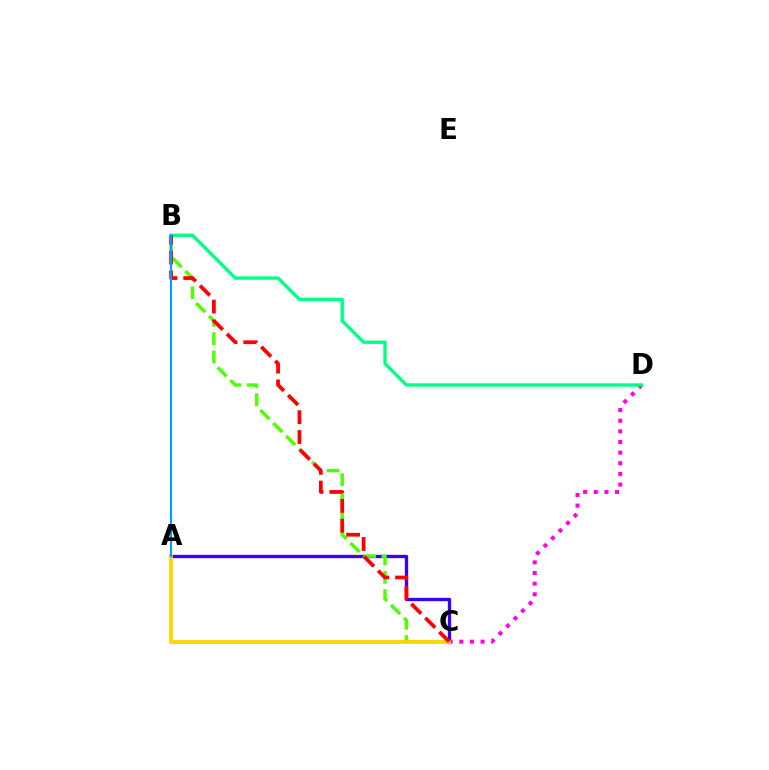{('A', 'C'): [{'color': '#3700ff', 'line_style': 'solid', 'thickness': 2.39}, {'color': '#ffd500', 'line_style': 'solid', 'thickness': 2.74}], ('C', 'D'): [{'color': '#ff00ed', 'line_style': 'dotted', 'thickness': 2.89}], ('B', 'D'): [{'color': '#00ff86', 'line_style': 'solid', 'thickness': 2.42}], ('B', 'C'): [{'color': '#4fff00', 'line_style': 'dashed', 'thickness': 2.48}, {'color': '#ff0000', 'line_style': 'dashed', 'thickness': 2.69}], ('A', 'B'): [{'color': '#009eff', 'line_style': 'solid', 'thickness': 1.53}]}